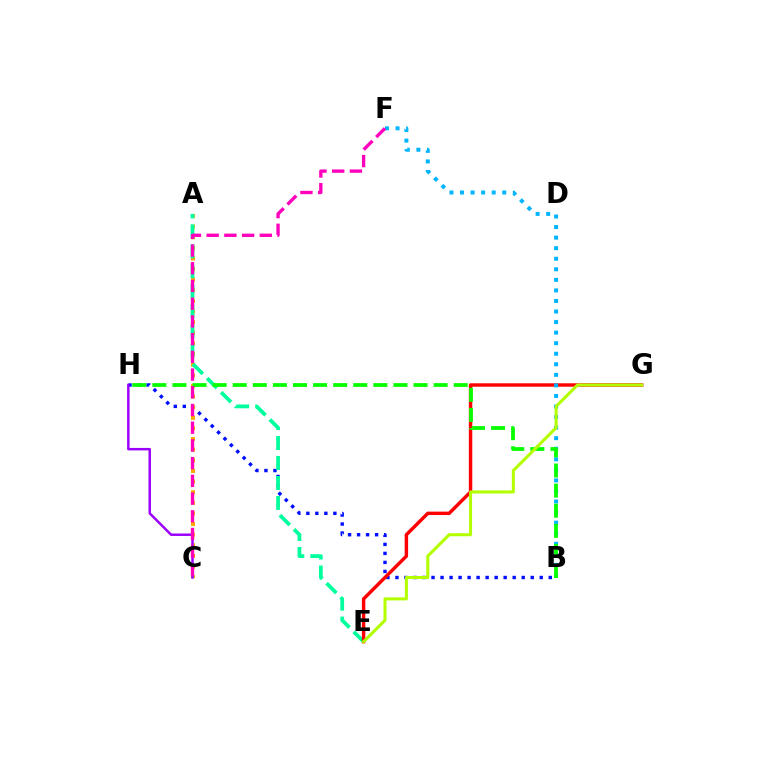{('B', 'H'): [{'color': '#0010ff', 'line_style': 'dotted', 'thickness': 2.45}, {'color': '#08ff00', 'line_style': 'dashed', 'thickness': 2.73}], ('A', 'C'): [{'color': '#ffa500', 'line_style': 'dotted', 'thickness': 2.89}], ('A', 'E'): [{'color': '#00ff9d', 'line_style': 'dashed', 'thickness': 2.71}], ('E', 'G'): [{'color': '#ff0000', 'line_style': 'solid', 'thickness': 2.47}, {'color': '#b3ff00', 'line_style': 'solid', 'thickness': 2.19}], ('B', 'F'): [{'color': '#00b5ff', 'line_style': 'dotted', 'thickness': 2.87}], ('C', 'H'): [{'color': '#9b00ff', 'line_style': 'solid', 'thickness': 1.78}], ('C', 'F'): [{'color': '#ff00bd', 'line_style': 'dashed', 'thickness': 2.41}]}